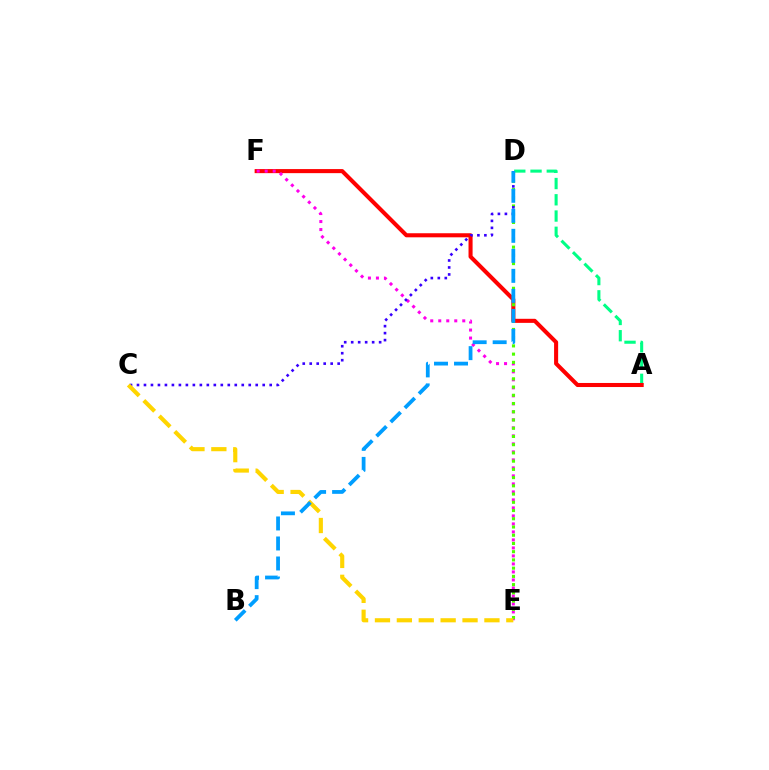{('A', 'D'): [{'color': '#00ff86', 'line_style': 'dashed', 'thickness': 2.21}], ('A', 'F'): [{'color': '#ff0000', 'line_style': 'solid', 'thickness': 2.93}], ('E', 'F'): [{'color': '#ff00ed', 'line_style': 'dotted', 'thickness': 2.17}], ('D', 'E'): [{'color': '#4fff00', 'line_style': 'dotted', 'thickness': 2.24}], ('C', 'D'): [{'color': '#3700ff', 'line_style': 'dotted', 'thickness': 1.9}], ('C', 'E'): [{'color': '#ffd500', 'line_style': 'dashed', 'thickness': 2.97}], ('B', 'D'): [{'color': '#009eff', 'line_style': 'dashed', 'thickness': 2.72}]}